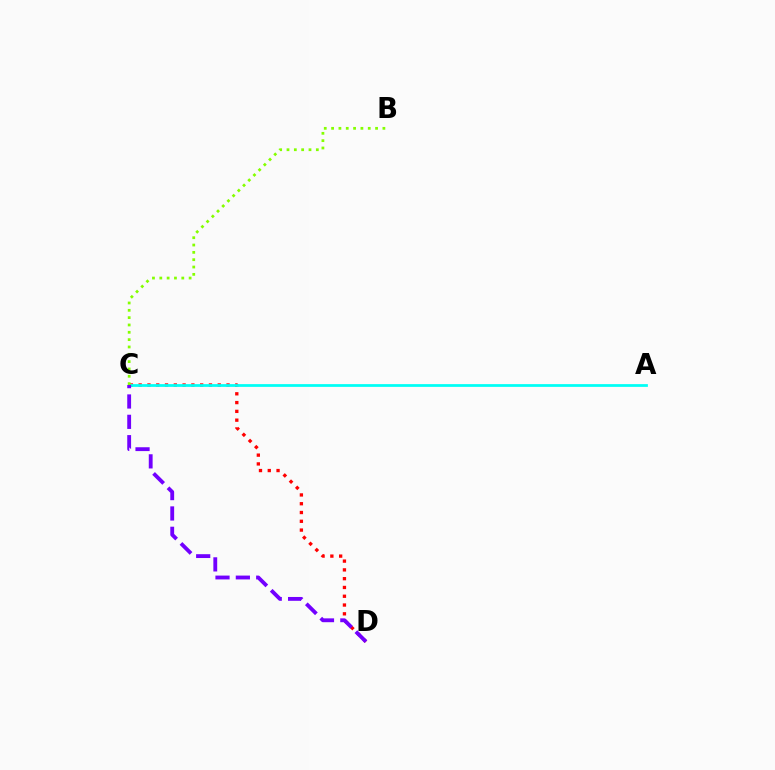{('C', 'D'): [{'color': '#ff0000', 'line_style': 'dotted', 'thickness': 2.39}, {'color': '#7200ff', 'line_style': 'dashed', 'thickness': 2.76}], ('A', 'C'): [{'color': '#00fff6', 'line_style': 'solid', 'thickness': 1.99}], ('B', 'C'): [{'color': '#84ff00', 'line_style': 'dotted', 'thickness': 1.99}]}